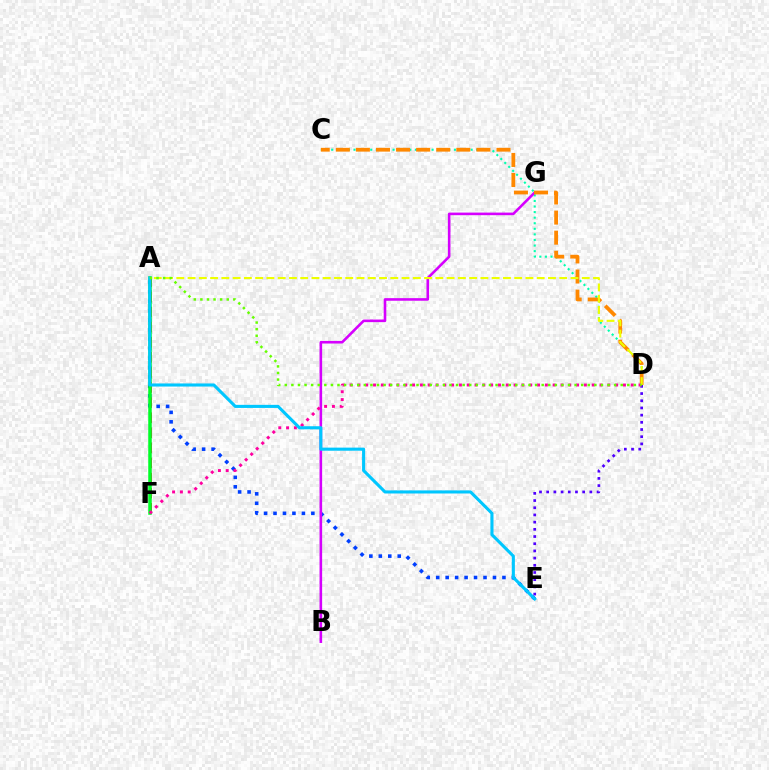{('A', 'E'): [{'color': '#003fff', 'line_style': 'dotted', 'thickness': 2.57}, {'color': '#00c7ff', 'line_style': 'solid', 'thickness': 2.23}], ('A', 'F'): [{'color': '#ff0000', 'line_style': 'dashed', 'thickness': 2.05}, {'color': '#00ff27', 'line_style': 'solid', 'thickness': 2.53}], ('C', 'D'): [{'color': '#00ffaf', 'line_style': 'dotted', 'thickness': 1.52}, {'color': '#ff8800', 'line_style': 'dashed', 'thickness': 2.73}], ('D', 'E'): [{'color': '#4f00ff', 'line_style': 'dotted', 'thickness': 1.95}], ('B', 'G'): [{'color': '#d600ff', 'line_style': 'solid', 'thickness': 1.87}], ('D', 'F'): [{'color': '#ff00a0', 'line_style': 'dotted', 'thickness': 2.12}], ('A', 'D'): [{'color': '#eeff00', 'line_style': 'dashed', 'thickness': 1.53}, {'color': '#66ff00', 'line_style': 'dotted', 'thickness': 1.79}]}